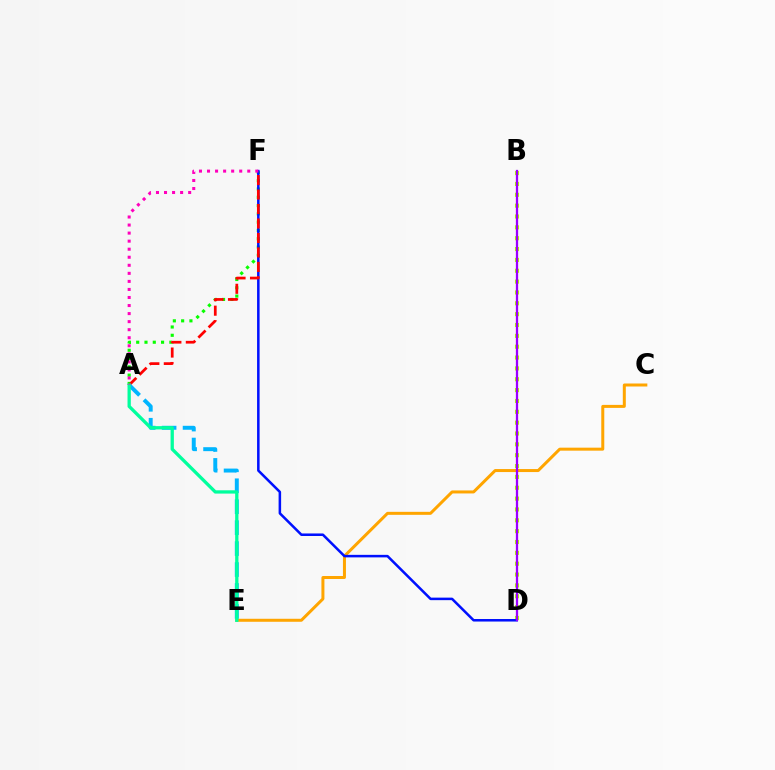{('B', 'D'): [{'color': '#b3ff00', 'line_style': 'dotted', 'thickness': 2.95}, {'color': '#9b00ff', 'line_style': 'solid', 'thickness': 1.63}], ('C', 'E'): [{'color': '#ffa500', 'line_style': 'solid', 'thickness': 2.16}], ('A', 'F'): [{'color': '#08ff00', 'line_style': 'dotted', 'thickness': 2.25}, {'color': '#ff0000', 'line_style': 'dashed', 'thickness': 1.97}, {'color': '#ff00bd', 'line_style': 'dotted', 'thickness': 2.19}], ('D', 'F'): [{'color': '#0010ff', 'line_style': 'solid', 'thickness': 1.82}], ('A', 'E'): [{'color': '#00b5ff', 'line_style': 'dashed', 'thickness': 2.85}, {'color': '#00ff9d', 'line_style': 'solid', 'thickness': 2.37}]}